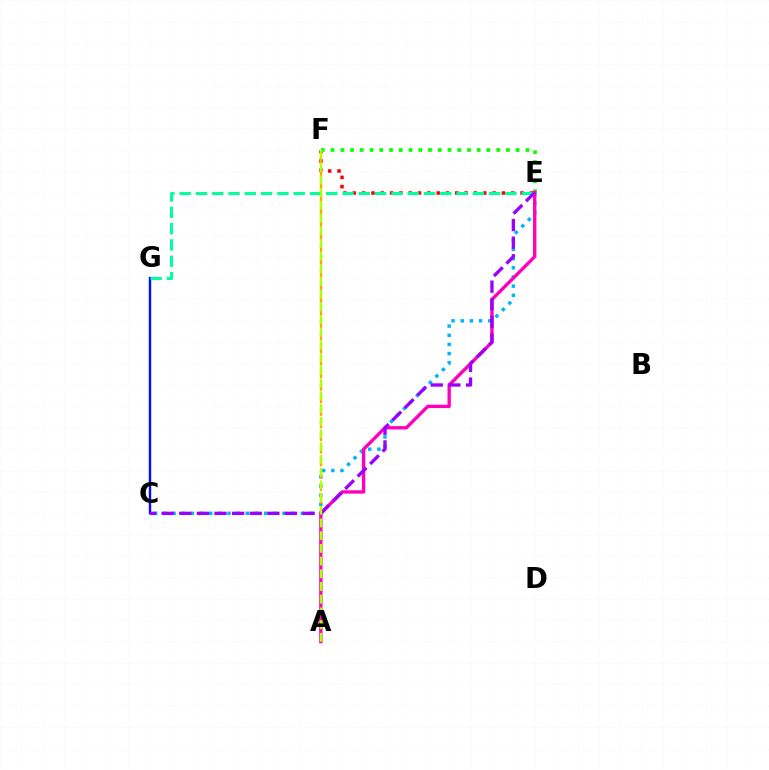{('E', 'F'): [{'color': '#ff0000', 'line_style': 'dotted', 'thickness': 2.53}, {'color': '#08ff00', 'line_style': 'dotted', 'thickness': 2.65}], ('C', 'G'): [{'color': '#0010ff', 'line_style': 'solid', 'thickness': 1.74}], ('C', 'E'): [{'color': '#00b5ff', 'line_style': 'dotted', 'thickness': 2.49}, {'color': '#9b00ff', 'line_style': 'dashed', 'thickness': 2.39}], ('A', 'F'): [{'color': '#ffa500', 'line_style': 'dashed', 'thickness': 1.71}, {'color': '#b3ff00', 'line_style': 'dashed', 'thickness': 1.73}], ('E', 'G'): [{'color': '#00ff9d', 'line_style': 'dashed', 'thickness': 2.21}], ('A', 'E'): [{'color': '#ff00bd', 'line_style': 'solid', 'thickness': 2.41}]}